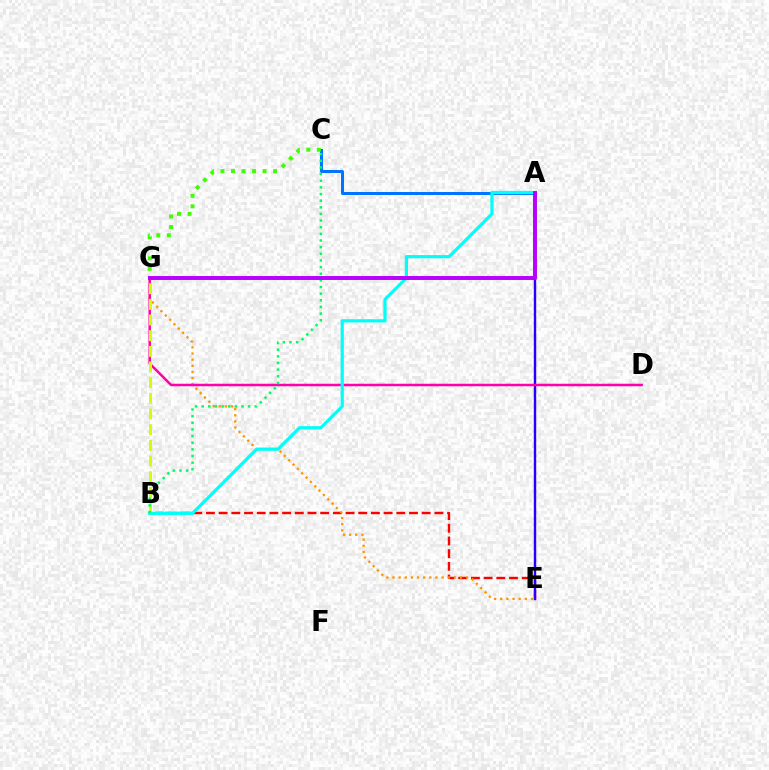{('B', 'E'): [{'color': '#ff0000', 'line_style': 'dashed', 'thickness': 1.72}], ('E', 'G'): [{'color': '#ff9400', 'line_style': 'dotted', 'thickness': 1.67}], ('A', 'E'): [{'color': '#2500ff', 'line_style': 'solid', 'thickness': 1.73}], ('D', 'G'): [{'color': '#ff00ac', 'line_style': 'solid', 'thickness': 1.81}], ('B', 'G'): [{'color': '#d1ff00', 'line_style': 'dashed', 'thickness': 2.13}], ('A', 'C'): [{'color': '#0074ff', 'line_style': 'solid', 'thickness': 2.16}], ('C', 'G'): [{'color': '#3dff00', 'line_style': 'dotted', 'thickness': 2.86}], ('A', 'B'): [{'color': '#00fff6', 'line_style': 'solid', 'thickness': 2.31}], ('B', 'C'): [{'color': '#00ff5c', 'line_style': 'dotted', 'thickness': 1.8}], ('A', 'G'): [{'color': '#b900ff', 'line_style': 'solid', 'thickness': 2.84}]}